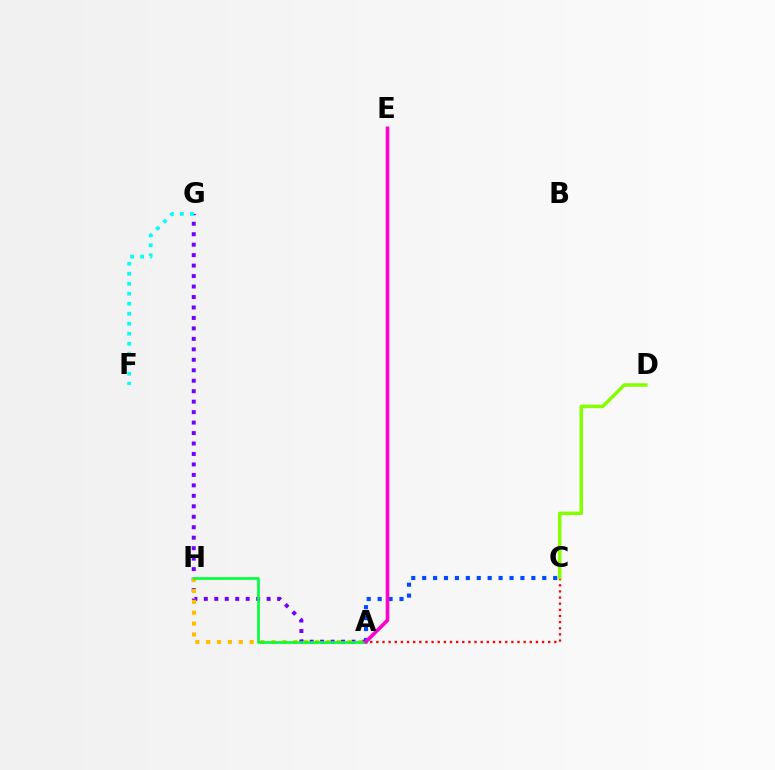{('A', 'G'): [{'color': '#7200ff', 'line_style': 'dotted', 'thickness': 2.84}], ('F', 'G'): [{'color': '#00fff6', 'line_style': 'dotted', 'thickness': 2.72}], ('A', 'C'): [{'color': '#004bff', 'line_style': 'dotted', 'thickness': 2.97}, {'color': '#ff0000', 'line_style': 'dotted', 'thickness': 1.67}], ('A', 'H'): [{'color': '#ffbd00', 'line_style': 'dotted', 'thickness': 2.96}, {'color': '#00ff39', 'line_style': 'solid', 'thickness': 1.91}], ('A', 'E'): [{'color': '#ff00cf', 'line_style': 'solid', 'thickness': 2.6}], ('C', 'D'): [{'color': '#84ff00', 'line_style': 'solid', 'thickness': 2.51}]}